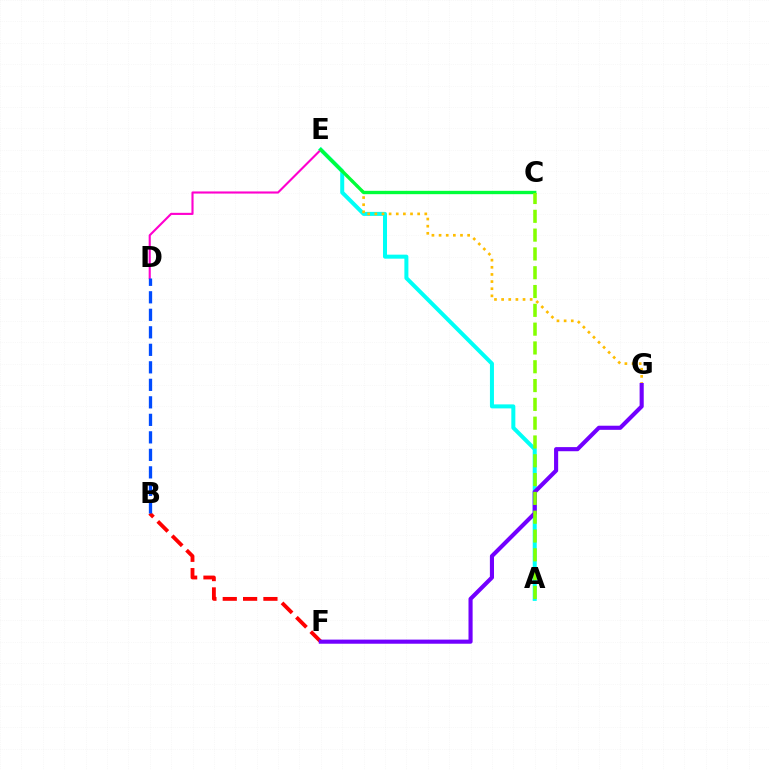{('A', 'E'): [{'color': '#00fff6', 'line_style': 'solid', 'thickness': 2.89}], ('D', 'E'): [{'color': '#ff00cf', 'line_style': 'solid', 'thickness': 1.53}], ('E', 'G'): [{'color': '#ffbd00', 'line_style': 'dotted', 'thickness': 1.94}], ('B', 'F'): [{'color': '#ff0000', 'line_style': 'dashed', 'thickness': 2.76}], ('C', 'E'): [{'color': '#00ff39', 'line_style': 'solid', 'thickness': 2.41}], ('F', 'G'): [{'color': '#7200ff', 'line_style': 'solid', 'thickness': 2.96}], ('B', 'D'): [{'color': '#004bff', 'line_style': 'dashed', 'thickness': 2.38}], ('A', 'C'): [{'color': '#84ff00', 'line_style': 'dashed', 'thickness': 2.55}]}